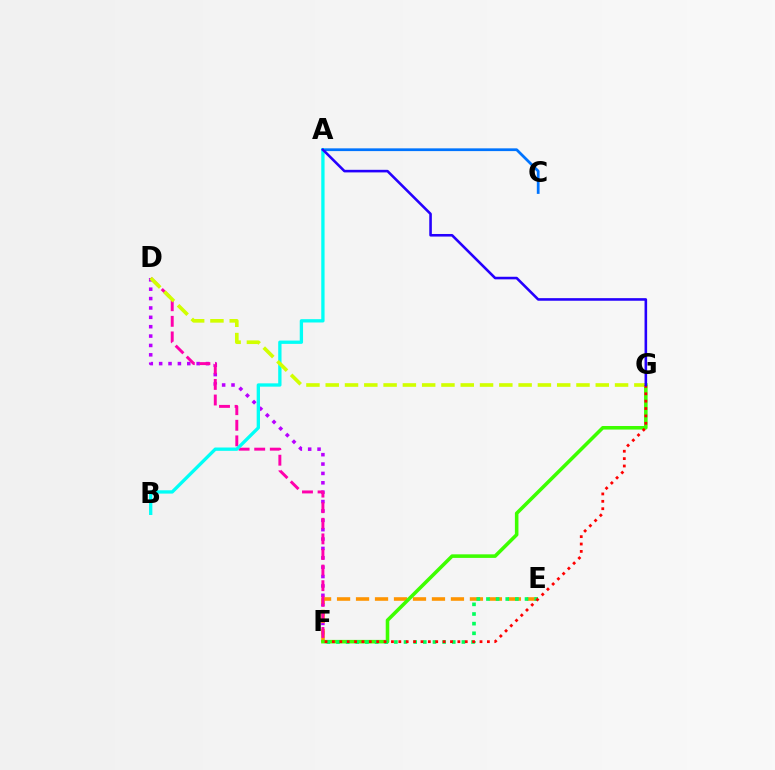{('D', 'F'): [{'color': '#b900ff', 'line_style': 'dotted', 'thickness': 2.55}, {'color': '#ff00ac', 'line_style': 'dashed', 'thickness': 2.12}], ('E', 'F'): [{'color': '#ff9400', 'line_style': 'dashed', 'thickness': 2.58}, {'color': '#00ff5c', 'line_style': 'dotted', 'thickness': 2.62}], ('A', 'C'): [{'color': '#0074ff', 'line_style': 'solid', 'thickness': 1.98}], ('F', 'G'): [{'color': '#3dff00', 'line_style': 'solid', 'thickness': 2.57}, {'color': '#ff0000', 'line_style': 'dotted', 'thickness': 2.01}], ('A', 'B'): [{'color': '#00fff6', 'line_style': 'solid', 'thickness': 2.39}], ('D', 'G'): [{'color': '#d1ff00', 'line_style': 'dashed', 'thickness': 2.62}], ('A', 'G'): [{'color': '#2500ff', 'line_style': 'solid', 'thickness': 1.86}]}